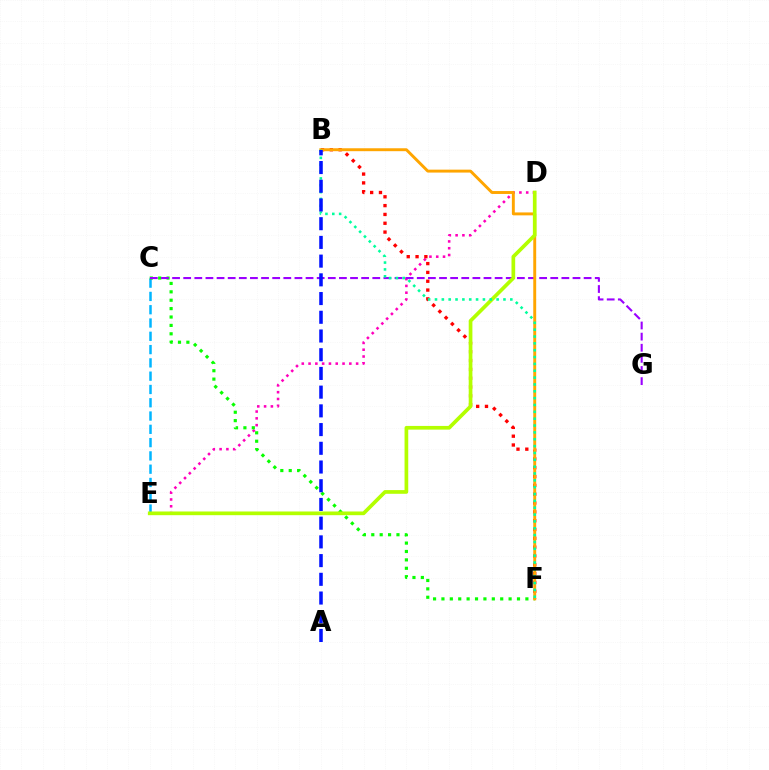{('D', 'E'): [{'color': '#ff00bd', 'line_style': 'dotted', 'thickness': 1.85}, {'color': '#b3ff00', 'line_style': 'solid', 'thickness': 2.66}], ('C', 'E'): [{'color': '#00b5ff', 'line_style': 'dashed', 'thickness': 1.81}], ('C', 'F'): [{'color': '#08ff00', 'line_style': 'dotted', 'thickness': 2.28}], ('B', 'F'): [{'color': '#ff0000', 'line_style': 'dotted', 'thickness': 2.4}, {'color': '#ffa500', 'line_style': 'solid', 'thickness': 2.1}, {'color': '#00ff9d', 'line_style': 'dotted', 'thickness': 1.86}], ('C', 'G'): [{'color': '#9b00ff', 'line_style': 'dashed', 'thickness': 1.51}], ('A', 'B'): [{'color': '#0010ff', 'line_style': 'dashed', 'thickness': 2.54}]}